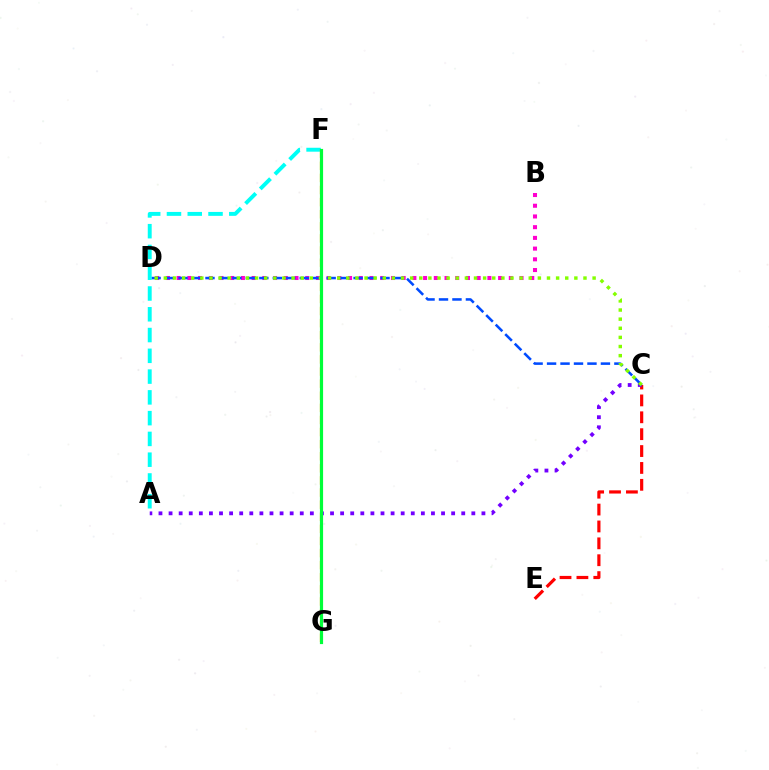{('C', 'E'): [{'color': '#ff0000', 'line_style': 'dashed', 'thickness': 2.29}], ('A', 'C'): [{'color': '#7200ff', 'line_style': 'dotted', 'thickness': 2.74}], ('B', 'D'): [{'color': '#ff00cf', 'line_style': 'dotted', 'thickness': 2.91}], ('C', 'D'): [{'color': '#004bff', 'line_style': 'dashed', 'thickness': 1.83}, {'color': '#84ff00', 'line_style': 'dotted', 'thickness': 2.48}], ('A', 'F'): [{'color': '#00fff6', 'line_style': 'dashed', 'thickness': 2.82}], ('F', 'G'): [{'color': '#ffbd00', 'line_style': 'dashed', 'thickness': 1.64}, {'color': '#00ff39', 'line_style': 'solid', 'thickness': 2.29}]}